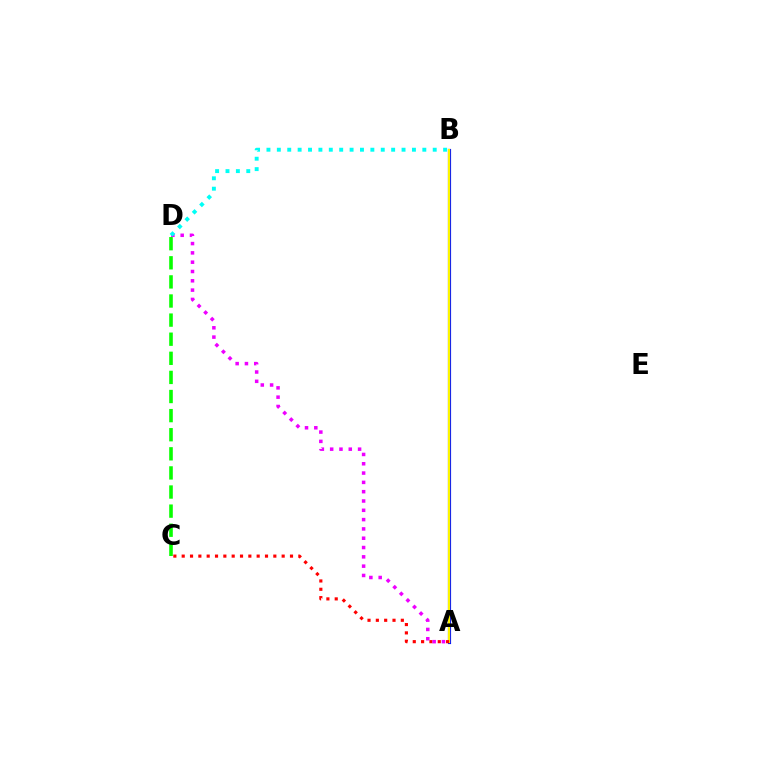{('A', 'B'): [{'color': '#0010ff', 'line_style': 'solid', 'thickness': 2.27}, {'color': '#fcf500', 'line_style': 'solid', 'thickness': 1.59}], ('C', 'D'): [{'color': '#08ff00', 'line_style': 'dashed', 'thickness': 2.6}], ('A', 'C'): [{'color': '#ff0000', 'line_style': 'dotted', 'thickness': 2.26}], ('A', 'D'): [{'color': '#ee00ff', 'line_style': 'dotted', 'thickness': 2.53}], ('B', 'D'): [{'color': '#00fff6', 'line_style': 'dotted', 'thickness': 2.82}]}